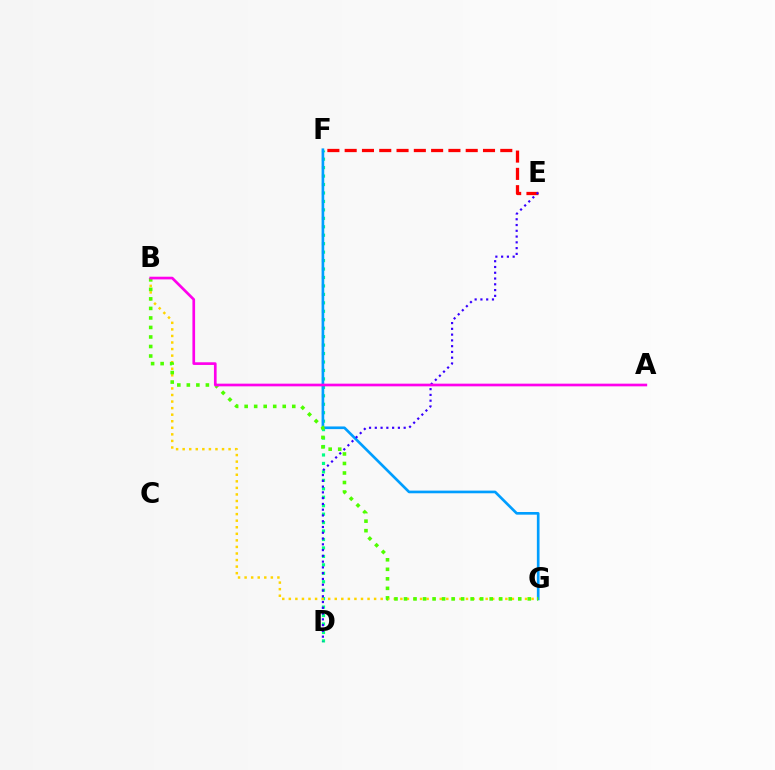{('D', 'F'): [{'color': '#00ff86', 'line_style': 'dotted', 'thickness': 2.3}], ('B', 'G'): [{'color': '#ffd500', 'line_style': 'dotted', 'thickness': 1.78}, {'color': '#4fff00', 'line_style': 'dotted', 'thickness': 2.59}], ('E', 'F'): [{'color': '#ff0000', 'line_style': 'dashed', 'thickness': 2.35}], ('F', 'G'): [{'color': '#009eff', 'line_style': 'solid', 'thickness': 1.92}], ('D', 'E'): [{'color': '#3700ff', 'line_style': 'dotted', 'thickness': 1.57}], ('A', 'B'): [{'color': '#ff00ed', 'line_style': 'solid', 'thickness': 1.93}]}